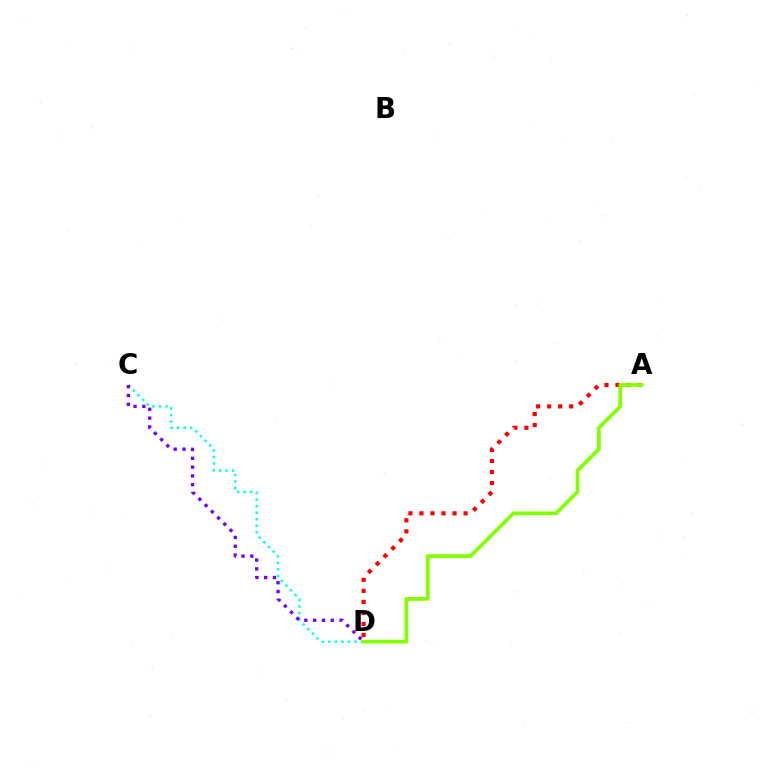{('A', 'D'): [{'color': '#ff0000', 'line_style': 'dotted', 'thickness': 3.0}, {'color': '#84ff00', 'line_style': 'solid', 'thickness': 2.69}], ('C', 'D'): [{'color': '#00fff6', 'line_style': 'dotted', 'thickness': 1.78}, {'color': '#7200ff', 'line_style': 'dotted', 'thickness': 2.39}]}